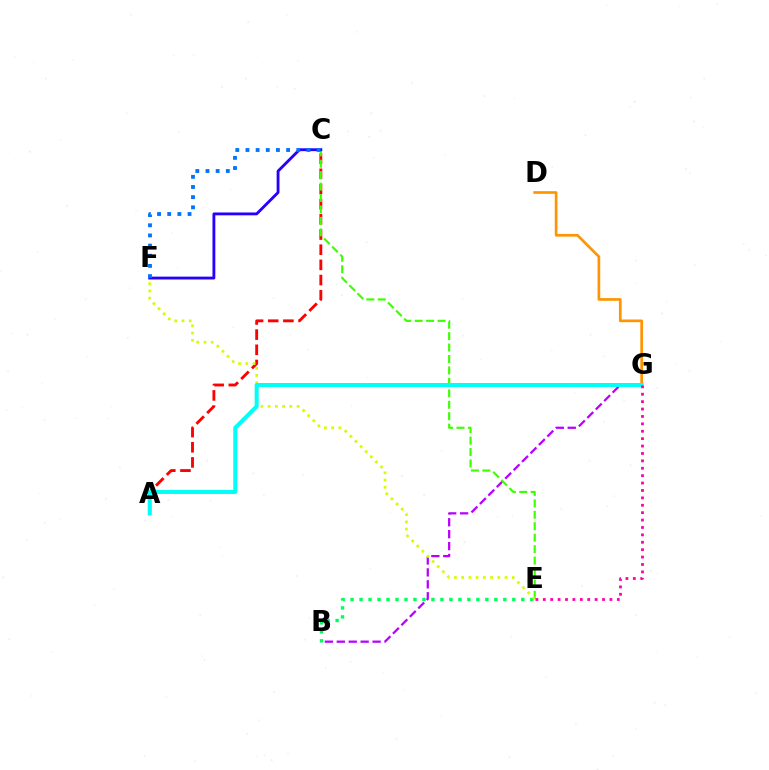{('B', 'G'): [{'color': '#b900ff', 'line_style': 'dashed', 'thickness': 1.62}], ('A', 'C'): [{'color': '#ff0000', 'line_style': 'dashed', 'thickness': 2.06}], ('D', 'G'): [{'color': '#ff9400', 'line_style': 'solid', 'thickness': 1.93}], ('C', 'E'): [{'color': '#3dff00', 'line_style': 'dashed', 'thickness': 1.55}], ('B', 'E'): [{'color': '#00ff5c', 'line_style': 'dotted', 'thickness': 2.44}], ('E', 'F'): [{'color': '#d1ff00', 'line_style': 'dotted', 'thickness': 1.97}], ('A', 'G'): [{'color': '#00fff6', 'line_style': 'solid', 'thickness': 2.9}], ('C', 'F'): [{'color': '#2500ff', 'line_style': 'solid', 'thickness': 2.05}, {'color': '#0074ff', 'line_style': 'dotted', 'thickness': 2.76}], ('E', 'G'): [{'color': '#ff00ac', 'line_style': 'dotted', 'thickness': 2.01}]}